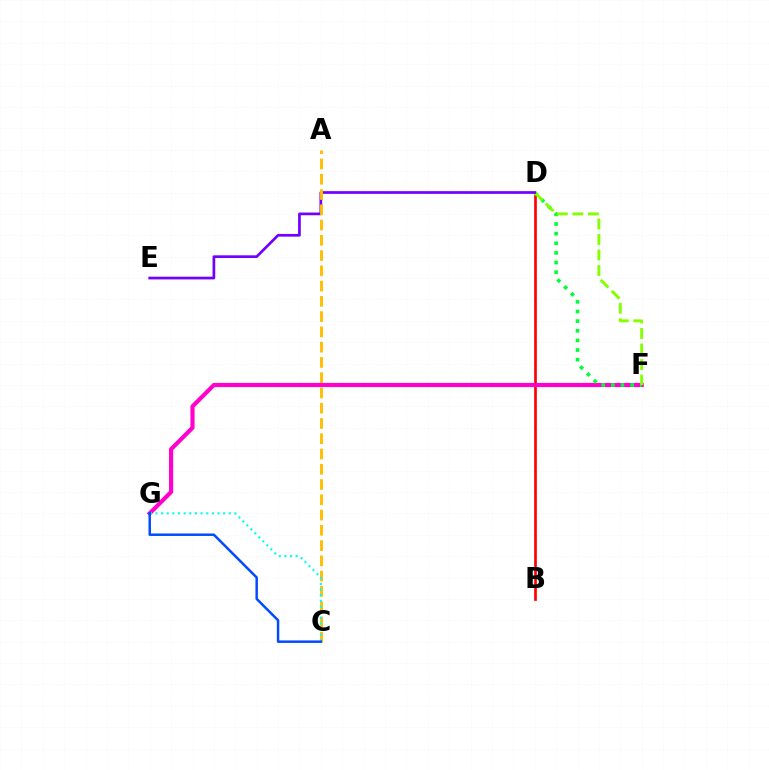{('B', 'D'): [{'color': '#ff0000', 'line_style': 'solid', 'thickness': 1.93}], ('F', 'G'): [{'color': '#ff00cf', 'line_style': 'solid', 'thickness': 2.99}], ('D', 'F'): [{'color': '#00ff39', 'line_style': 'dotted', 'thickness': 2.62}, {'color': '#84ff00', 'line_style': 'dashed', 'thickness': 2.11}], ('D', 'E'): [{'color': '#7200ff', 'line_style': 'solid', 'thickness': 1.95}], ('A', 'C'): [{'color': '#ffbd00', 'line_style': 'dashed', 'thickness': 2.07}], ('C', 'G'): [{'color': '#00fff6', 'line_style': 'dotted', 'thickness': 1.53}, {'color': '#004bff', 'line_style': 'solid', 'thickness': 1.78}]}